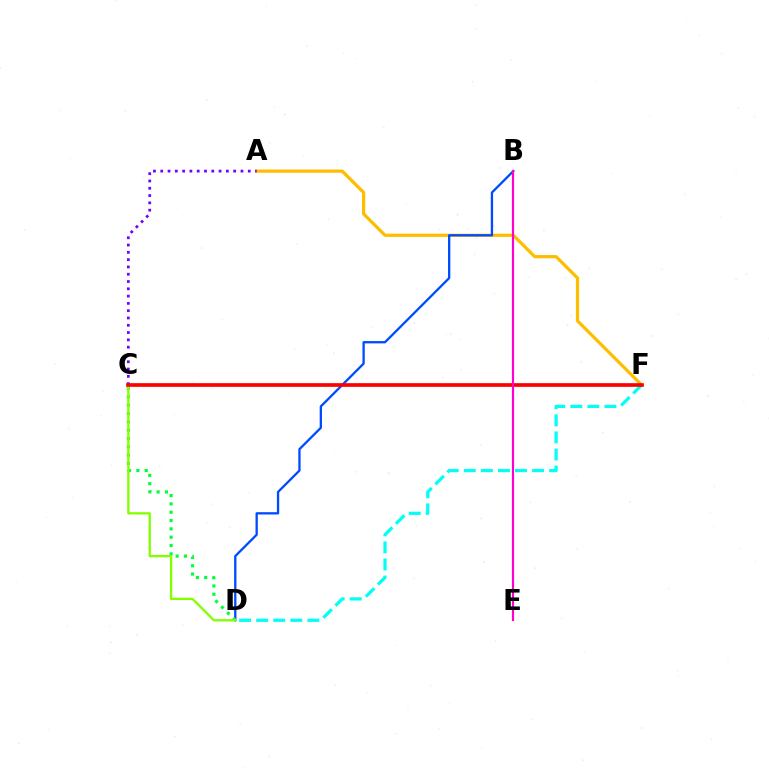{('A', 'F'): [{'color': '#ffbd00', 'line_style': 'solid', 'thickness': 2.31}], ('A', 'C'): [{'color': '#7200ff', 'line_style': 'dotted', 'thickness': 1.98}], ('B', 'D'): [{'color': '#004bff', 'line_style': 'solid', 'thickness': 1.66}], ('C', 'D'): [{'color': '#00ff39', 'line_style': 'dotted', 'thickness': 2.26}, {'color': '#84ff00', 'line_style': 'solid', 'thickness': 1.66}], ('D', 'F'): [{'color': '#00fff6', 'line_style': 'dashed', 'thickness': 2.32}], ('C', 'F'): [{'color': '#ff0000', 'line_style': 'solid', 'thickness': 2.65}], ('B', 'E'): [{'color': '#ff00cf', 'line_style': 'solid', 'thickness': 1.55}]}